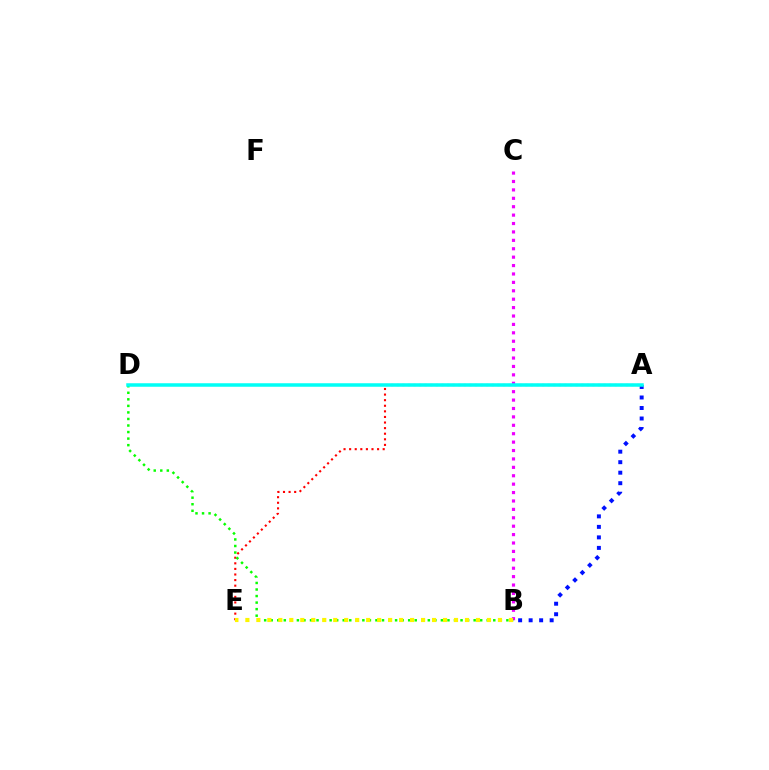{('A', 'E'): [{'color': '#ff0000', 'line_style': 'dotted', 'thickness': 1.52}], ('B', 'C'): [{'color': '#ee00ff', 'line_style': 'dotted', 'thickness': 2.28}], ('B', 'D'): [{'color': '#08ff00', 'line_style': 'dotted', 'thickness': 1.78}], ('B', 'E'): [{'color': '#fcf500', 'line_style': 'dotted', 'thickness': 2.98}], ('A', 'B'): [{'color': '#0010ff', 'line_style': 'dotted', 'thickness': 2.85}], ('A', 'D'): [{'color': '#00fff6', 'line_style': 'solid', 'thickness': 2.53}]}